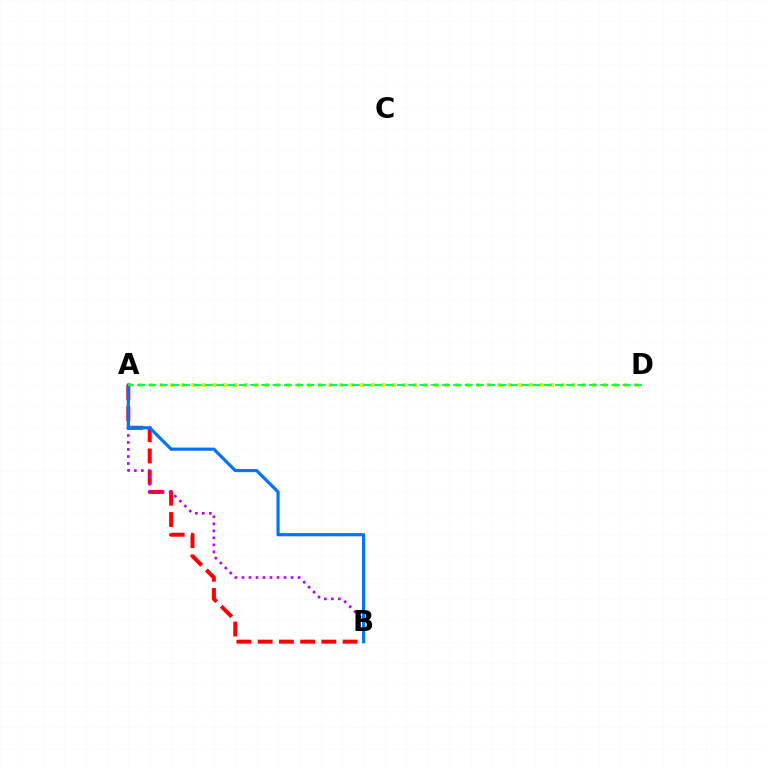{('A', 'B'): [{'color': '#ff0000', 'line_style': 'dashed', 'thickness': 2.88}, {'color': '#b900ff', 'line_style': 'dotted', 'thickness': 1.91}, {'color': '#0074ff', 'line_style': 'solid', 'thickness': 2.29}], ('A', 'D'): [{'color': '#d1ff00', 'line_style': 'dotted', 'thickness': 2.87}, {'color': '#00ff5c', 'line_style': 'dashed', 'thickness': 1.53}]}